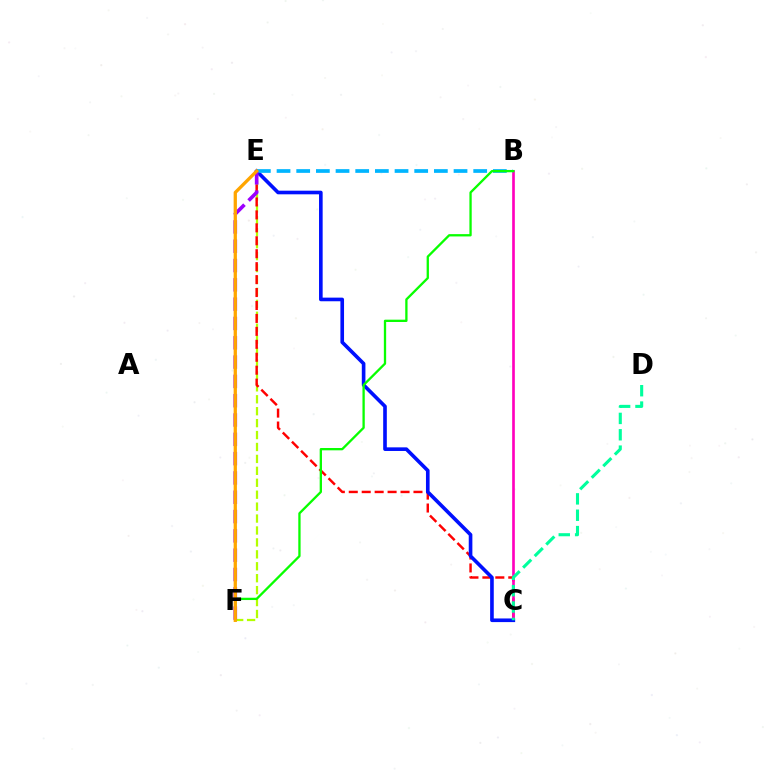{('E', 'F'): [{'color': '#b3ff00', 'line_style': 'dashed', 'thickness': 1.62}, {'color': '#9b00ff', 'line_style': 'dashed', 'thickness': 2.62}, {'color': '#ffa500', 'line_style': 'solid', 'thickness': 2.36}], ('C', 'E'): [{'color': '#ff0000', 'line_style': 'dashed', 'thickness': 1.76}, {'color': '#0010ff', 'line_style': 'solid', 'thickness': 2.61}], ('B', 'C'): [{'color': '#ff00bd', 'line_style': 'solid', 'thickness': 1.92}], ('C', 'D'): [{'color': '#00ff9d', 'line_style': 'dashed', 'thickness': 2.22}], ('B', 'E'): [{'color': '#00b5ff', 'line_style': 'dashed', 'thickness': 2.67}], ('B', 'F'): [{'color': '#08ff00', 'line_style': 'solid', 'thickness': 1.66}]}